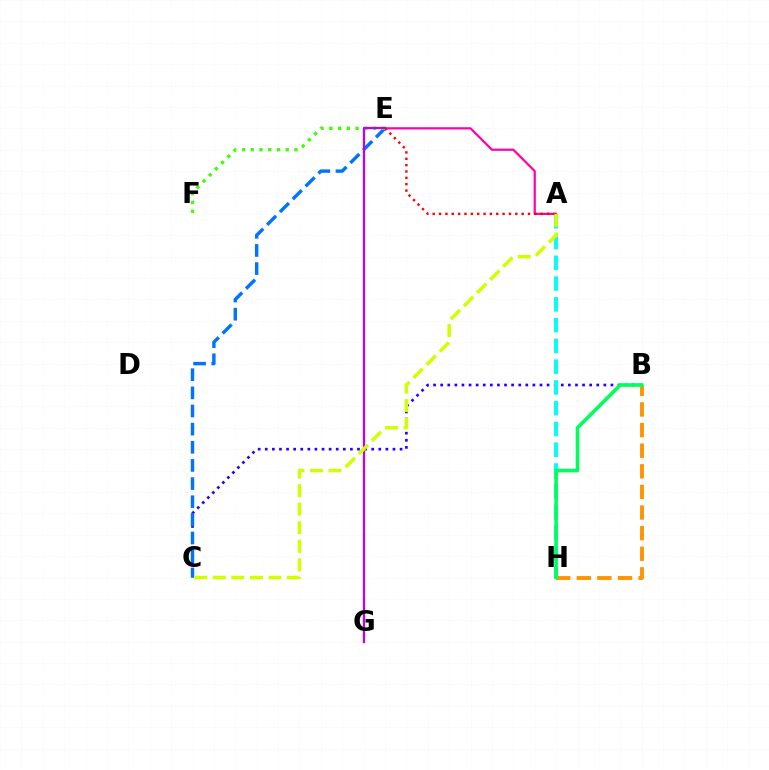{('A', 'E'): [{'color': '#ff00ac', 'line_style': 'solid', 'thickness': 1.6}, {'color': '#ff0000', 'line_style': 'dotted', 'thickness': 1.73}], ('B', 'C'): [{'color': '#2500ff', 'line_style': 'dotted', 'thickness': 1.93}], ('C', 'E'): [{'color': '#0074ff', 'line_style': 'dashed', 'thickness': 2.47}], ('B', 'H'): [{'color': '#ff9400', 'line_style': 'dashed', 'thickness': 2.8}, {'color': '#00ff5c', 'line_style': 'solid', 'thickness': 2.6}], ('A', 'H'): [{'color': '#00fff6', 'line_style': 'dashed', 'thickness': 2.82}], ('E', 'F'): [{'color': '#3dff00', 'line_style': 'dotted', 'thickness': 2.38}], ('E', 'G'): [{'color': '#b900ff', 'line_style': 'solid', 'thickness': 1.65}], ('A', 'C'): [{'color': '#d1ff00', 'line_style': 'dashed', 'thickness': 2.52}]}